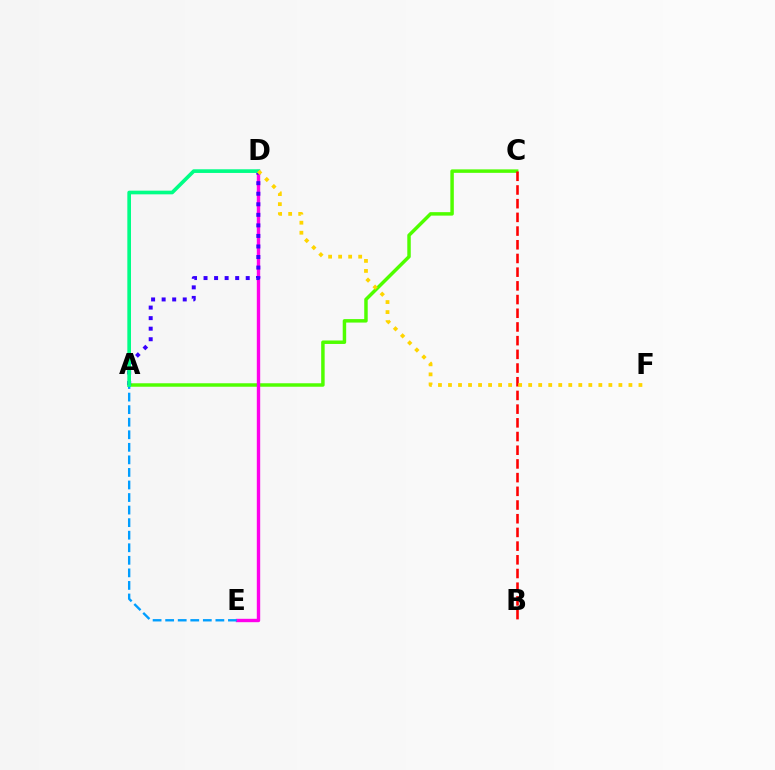{('A', 'C'): [{'color': '#4fff00', 'line_style': 'solid', 'thickness': 2.5}], ('B', 'C'): [{'color': '#ff0000', 'line_style': 'dashed', 'thickness': 1.86}], ('D', 'E'): [{'color': '#ff00ed', 'line_style': 'solid', 'thickness': 2.43}], ('A', 'E'): [{'color': '#009eff', 'line_style': 'dashed', 'thickness': 1.71}], ('A', 'D'): [{'color': '#3700ff', 'line_style': 'dotted', 'thickness': 2.87}, {'color': '#00ff86', 'line_style': 'solid', 'thickness': 2.64}], ('D', 'F'): [{'color': '#ffd500', 'line_style': 'dotted', 'thickness': 2.72}]}